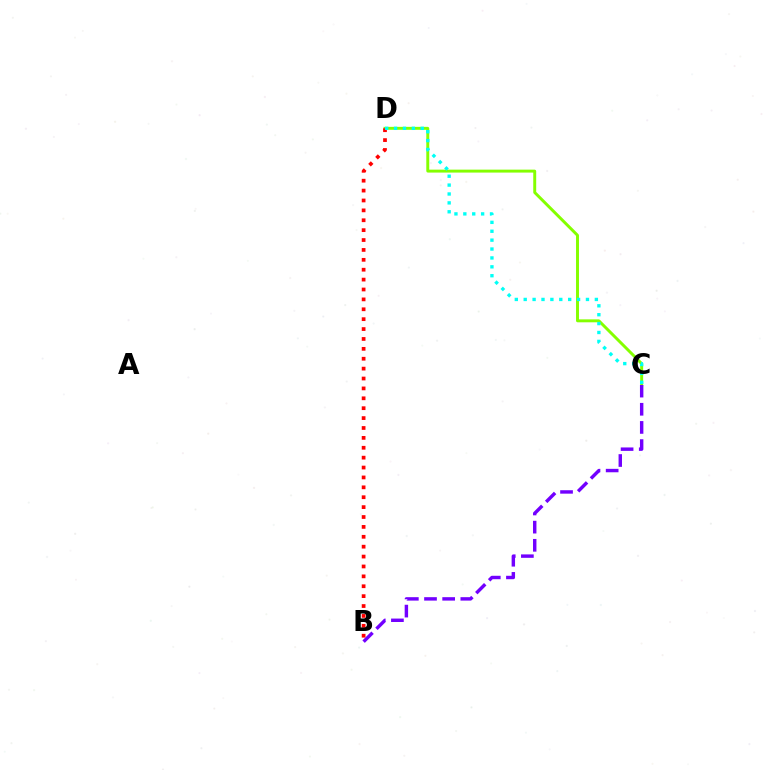{('C', 'D'): [{'color': '#84ff00', 'line_style': 'solid', 'thickness': 2.12}, {'color': '#00fff6', 'line_style': 'dotted', 'thickness': 2.42}], ('B', 'C'): [{'color': '#7200ff', 'line_style': 'dashed', 'thickness': 2.47}], ('B', 'D'): [{'color': '#ff0000', 'line_style': 'dotted', 'thickness': 2.69}]}